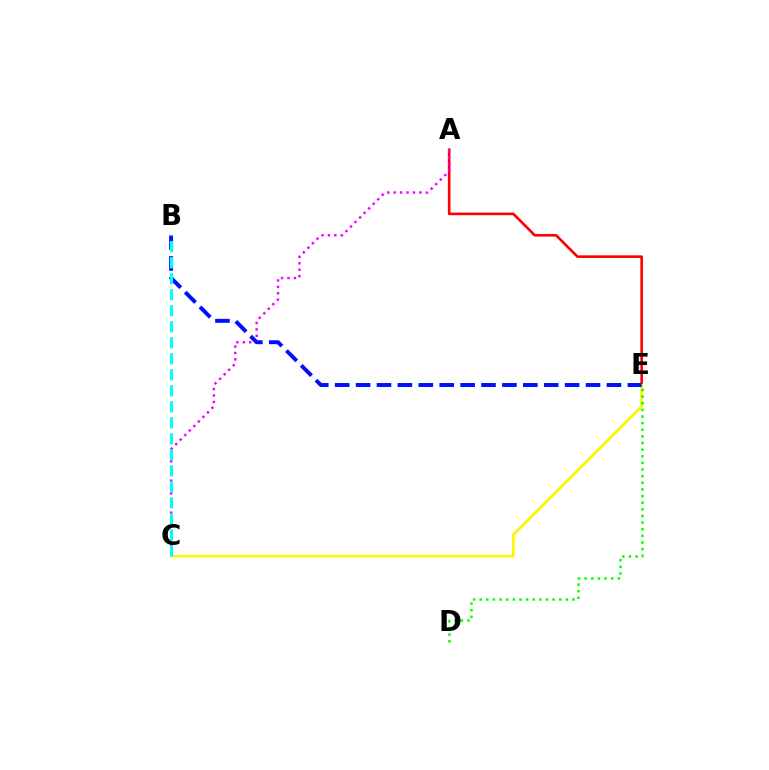{('A', 'E'): [{'color': '#ff0000', 'line_style': 'solid', 'thickness': 1.89}], ('C', 'E'): [{'color': '#fcf500', 'line_style': 'solid', 'thickness': 1.9}], ('D', 'E'): [{'color': '#08ff00', 'line_style': 'dotted', 'thickness': 1.8}], ('A', 'C'): [{'color': '#ee00ff', 'line_style': 'dotted', 'thickness': 1.75}], ('B', 'E'): [{'color': '#0010ff', 'line_style': 'dashed', 'thickness': 2.84}], ('B', 'C'): [{'color': '#00fff6', 'line_style': 'dashed', 'thickness': 2.18}]}